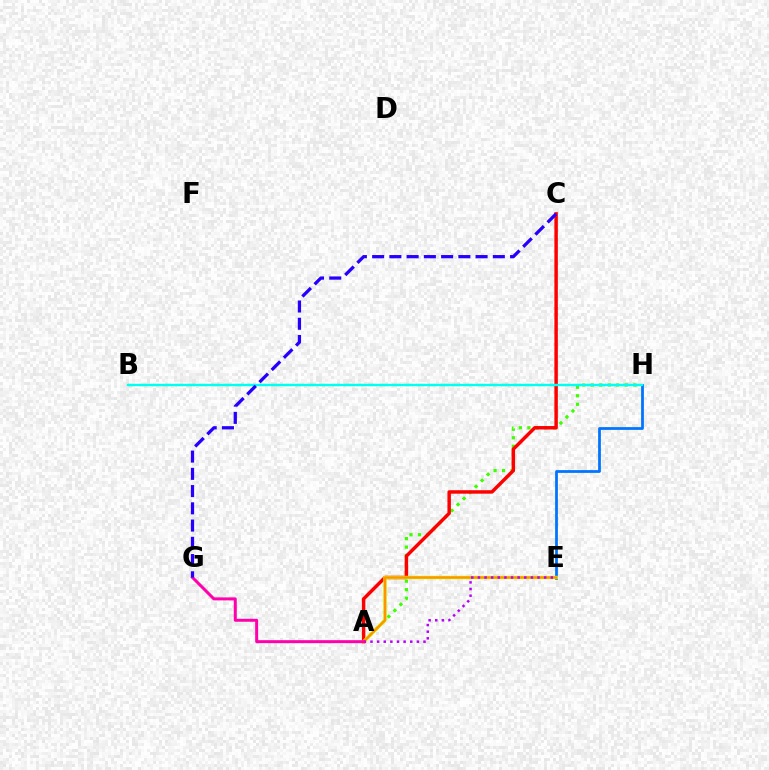{('E', 'H'): [{'color': '#0074ff', 'line_style': 'solid', 'thickness': 1.99}], ('A', 'H'): [{'color': '#3dff00', 'line_style': 'dotted', 'thickness': 2.31}], ('A', 'C'): [{'color': '#ff0000', 'line_style': 'solid', 'thickness': 2.49}], ('A', 'E'): [{'color': '#d1ff00', 'line_style': 'solid', 'thickness': 2.45}, {'color': '#ff9400', 'line_style': 'solid', 'thickness': 1.74}, {'color': '#b900ff', 'line_style': 'dotted', 'thickness': 1.8}], ('B', 'H'): [{'color': '#00ff5c', 'line_style': 'dashed', 'thickness': 1.64}, {'color': '#00fff6', 'line_style': 'solid', 'thickness': 1.61}], ('A', 'G'): [{'color': '#ff00ac', 'line_style': 'solid', 'thickness': 2.15}], ('C', 'G'): [{'color': '#2500ff', 'line_style': 'dashed', 'thickness': 2.34}]}